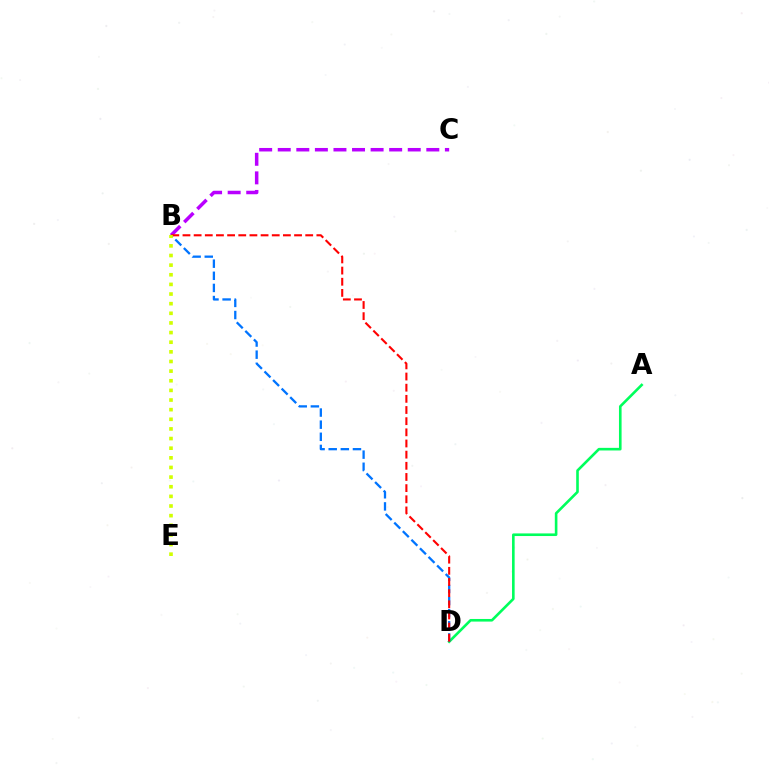{('B', 'C'): [{'color': '#b900ff', 'line_style': 'dashed', 'thickness': 2.52}], ('A', 'D'): [{'color': '#00ff5c', 'line_style': 'solid', 'thickness': 1.88}], ('B', 'D'): [{'color': '#0074ff', 'line_style': 'dashed', 'thickness': 1.65}, {'color': '#ff0000', 'line_style': 'dashed', 'thickness': 1.52}], ('B', 'E'): [{'color': '#d1ff00', 'line_style': 'dotted', 'thickness': 2.62}]}